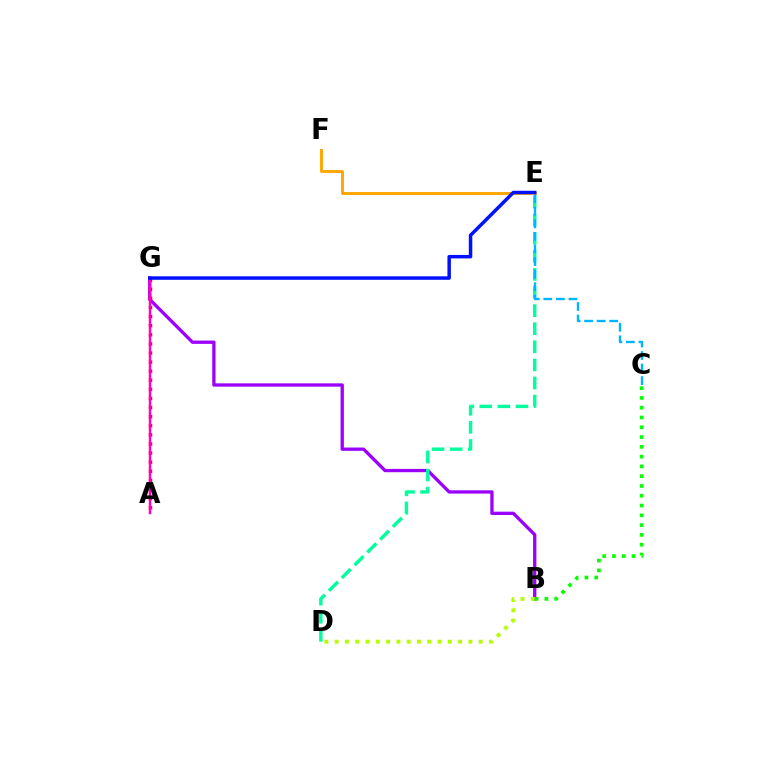{('B', 'G'): [{'color': '#9b00ff', 'line_style': 'solid', 'thickness': 2.38}], ('E', 'F'): [{'color': '#ffa500', 'line_style': 'solid', 'thickness': 2.08}], ('D', 'E'): [{'color': '#00ff9d', 'line_style': 'dashed', 'thickness': 2.46}], ('A', 'G'): [{'color': '#ff0000', 'line_style': 'dotted', 'thickness': 2.47}, {'color': '#ff00bd', 'line_style': 'solid', 'thickness': 1.77}], ('B', 'D'): [{'color': '#b3ff00', 'line_style': 'dotted', 'thickness': 2.8}], ('B', 'C'): [{'color': '#08ff00', 'line_style': 'dotted', 'thickness': 2.66}], ('C', 'E'): [{'color': '#00b5ff', 'line_style': 'dashed', 'thickness': 1.71}], ('E', 'G'): [{'color': '#0010ff', 'line_style': 'solid', 'thickness': 2.5}]}